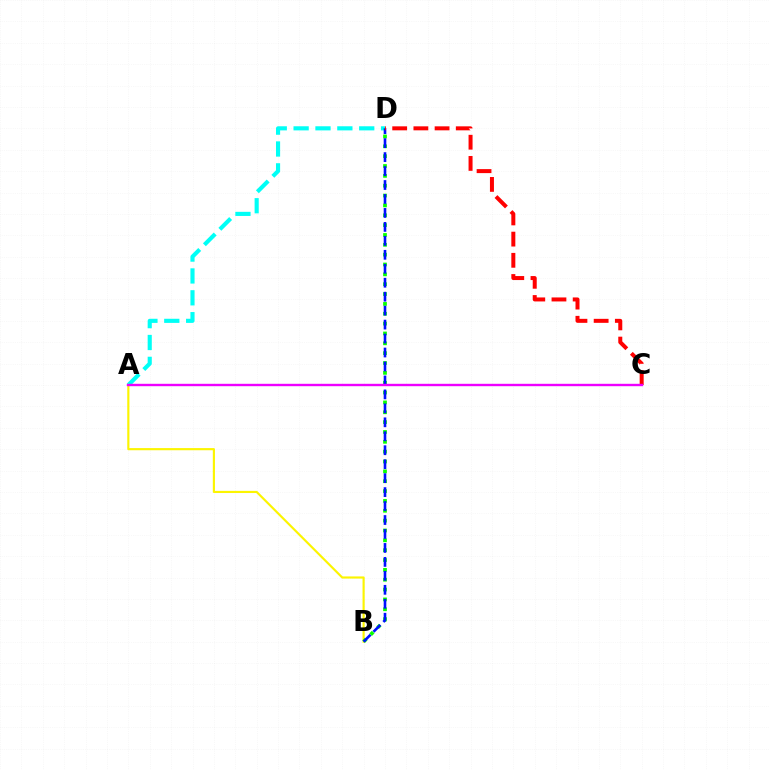{('A', 'D'): [{'color': '#00fff6', 'line_style': 'dashed', 'thickness': 2.97}], ('A', 'B'): [{'color': '#fcf500', 'line_style': 'solid', 'thickness': 1.55}], ('B', 'D'): [{'color': '#08ff00', 'line_style': 'dotted', 'thickness': 2.68}, {'color': '#0010ff', 'line_style': 'dashed', 'thickness': 1.9}], ('C', 'D'): [{'color': '#ff0000', 'line_style': 'dashed', 'thickness': 2.88}], ('A', 'C'): [{'color': '#ee00ff', 'line_style': 'solid', 'thickness': 1.72}]}